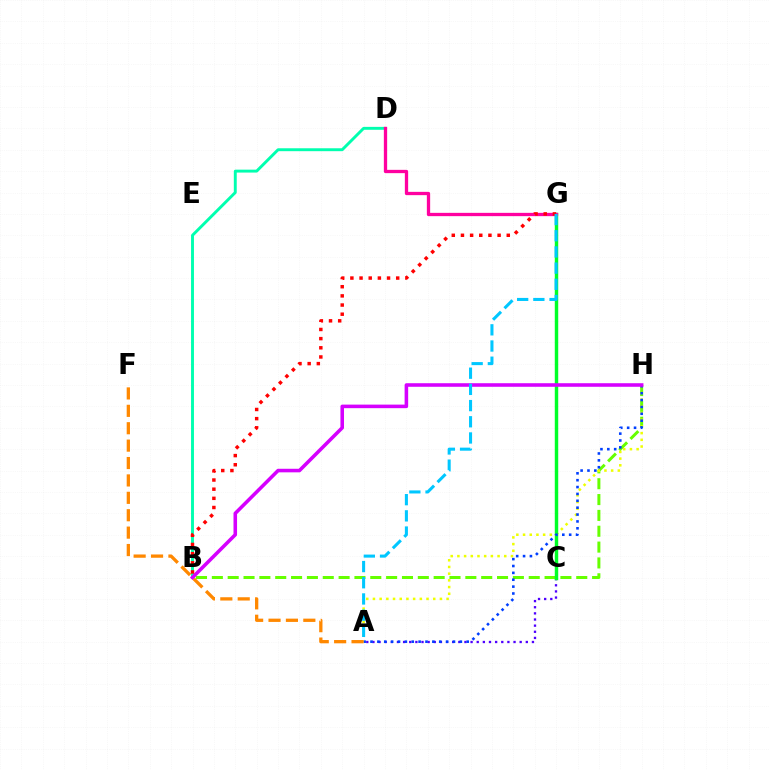{('A', 'C'): [{'color': '#4f00ff', 'line_style': 'dotted', 'thickness': 1.67}], ('B', 'H'): [{'color': '#66ff00', 'line_style': 'dashed', 'thickness': 2.15}, {'color': '#d600ff', 'line_style': 'solid', 'thickness': 2.56}], ('A', 'H'): [{'color': '#eeff00', 'line_style': 'dotted', 'thickness': 1.82}, {'color': '#003fff', 'line_style': 'dotted', 'thickness': 1.87}], ('C', 'G'): [{'color': '#00ff27', 'line_style': 'solid', 'thickness': 2.47}], ('B', 'D'): [{'color': '#00ffaf', 'line_style': 'solid', 'thickness': 2.1}], ('D', 'G'): [{'color': '#ff00a0', 'line_style': 'solid', 'thickness': 2.38}], ('A', 'F'): [{'color': '#ff8800', 'line_style': 'dashed', 'thickness': 2.36}], ('B', 'G'): [{'color': '#ff0000', 'line_style': 'dotted', 'thickness': 2.49}], ('A', 'G'): [{'color': '#00c7ff', 'line_style': 'dashed', 'thickness': 2.2}]}